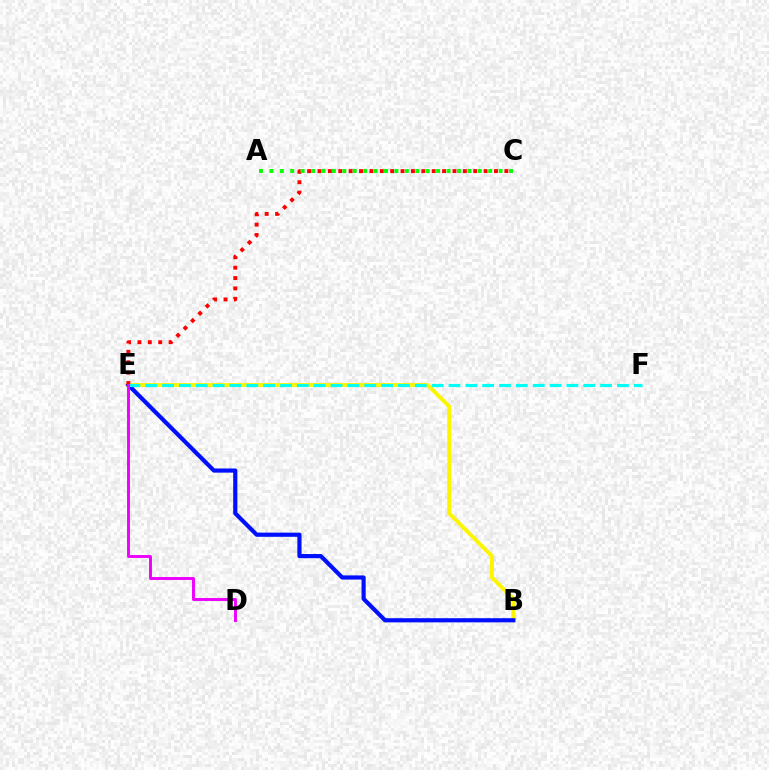{('B', 'E'): [{'color': '#fcf500', 'line_style': 'solid', 'thickness': 2.82}, {'color': '#0010ff', 'line_style': 'solid', 'thickness': 3.0}], ('C', 'E'): [{'color': '#ff0000', 'line_style': 'dotted', 'thickness': 2.82}], ('E', 'F'): [{'color': '#00fff6', 'line_style': 'dashed', 'thickness': 2.29}], ('D', 'E'): [{'color': '#ee00ff', 'line_style': 'solid', 'thickness': 2.11}], ('A', 'C'): [{'color': '#08ff00', 'line_style': 'dotted', 'thickness': 2.83}]}